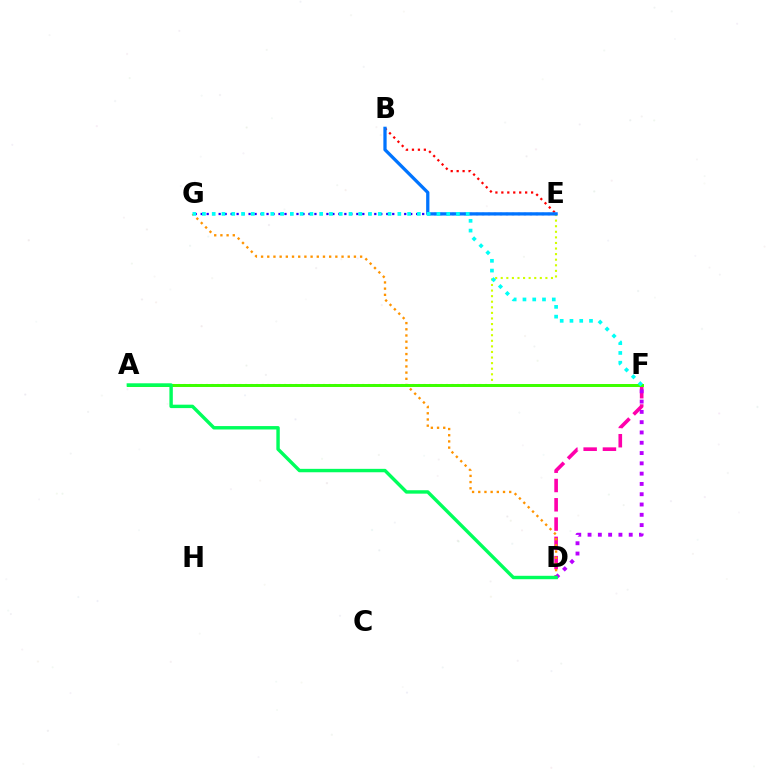{('D', 'F'): [{'color': '#ff00ac', 'line_style': 'dashed', 'thickness': 2.62}, {'color': '#b900ff', 'line_style': 'dotted', 'thickness': 2.8}], ('E', 'G'): [{'color': '#2500ff', 'line_style': 'dotted', 'thickness': 1.63}], ('A', 'E'): [{'color': '#d1ff00', 'line_style': 'dotted', 'thickness': 1.52}], ('B', 'E'): [{'color': '#ff0000', 'line_style': 'dotted', 'thickness': 1.62}, {'color': '#0074ff', 'line_style': 'solid', 'thickness': 2.35}], ('D', 'G'): [{'color': '#ff9400', 'line_style': 'dotted', 'thickness': 1.68}], ('A', 'F'): [{'color': '#3dff00', 'line_style': 'solid', 'thickness': 2.14}], ('A', 'D'): [{'color': '#00ff5c', 'line_style': 'solid', 'thickness': 2.46}], ('F', 'G'): [{'color': '#00fff6', 'line_style': 'dotted', 'thickness': 2.65}]}